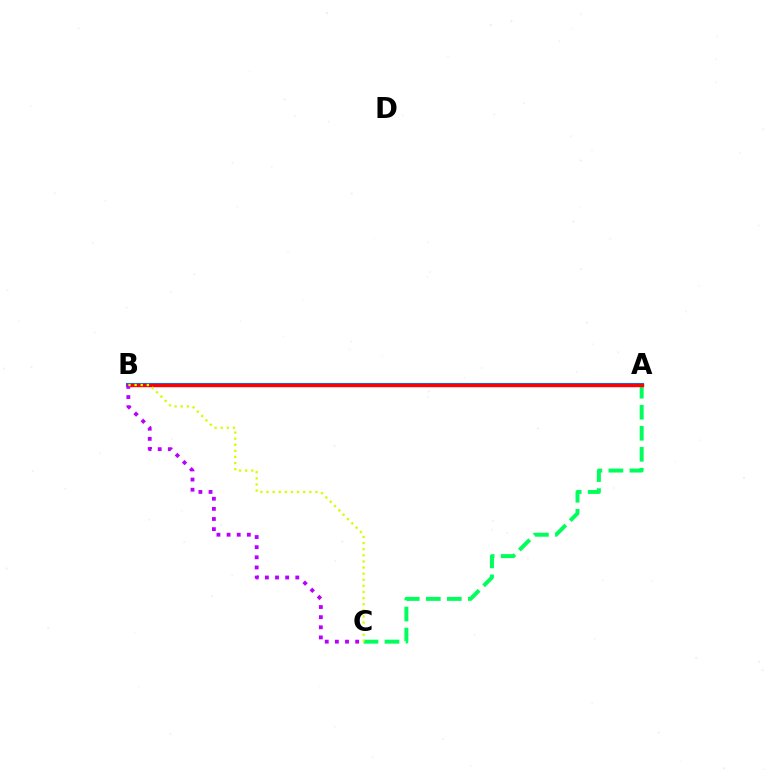{('A', 'C'): [{'color': '#00ff5c', 'line_style': 'dashed', 'thickness': 2.86}], ('A', 'B'): [{'color': '#0074ff', 'line_style': 'solid', 'thickness': 2.94}, {'color': '#ff0000', 'line_style': 'solid', 'thickness': 2.41}], ('B', 'C'): [{'color': '#b900ff', 'line_style': 'dotted', 'thickness': 2.75}, {'color': '#d1ff00', 'line_style': 'dotted', 'thickness': 1.66}]}